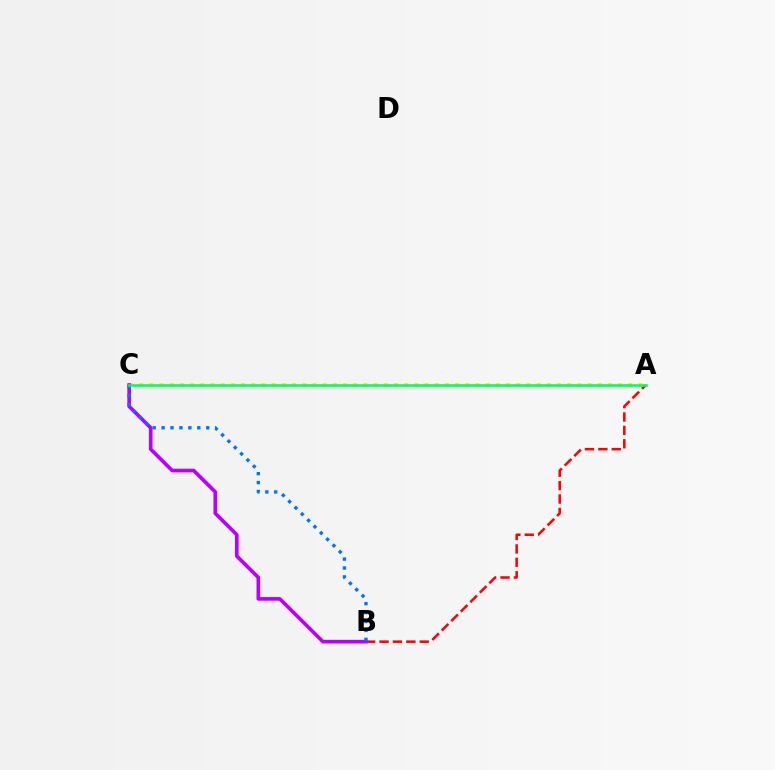{('A', 'B'): [{'color': '#ff0000', 'line_style': 'dashed', 'thickness': 1.82}], ('A', 'C'): [{'color': '#d1ff00', 'line_style': 'dotted', 'thickness': 2.77}, {'color': '#00ff5c', 'line_style': 'solid', 'thickness': 1.84}], ('B', 'C'): [{'color': '#b900ff', 'line_style': 'solid', 'thickness': 2.63}, {'color': '#0074ff', 'line_style': 'dotted', 'thickness': 2.42}]}